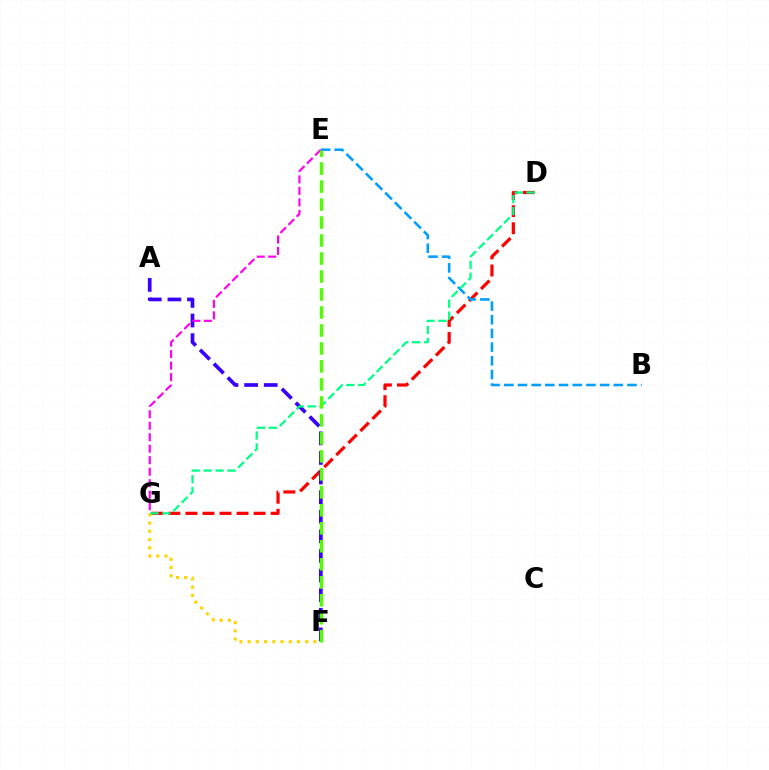{('D', 'G'): [{'color': '#ff0000', 'line_style': 'dashed', 'thickness': 2.32}, {'color': '#00ff86', 'line_style': 'dashed', 'thickness': 1.62}], ('B', 'E'): [{'color': '#009eff', 'line_style': 'dashed', 'thickness': 1.86}], ('F', 'G'): [{'color': '#ffd500', 'line_style': 'dotted', 'thickness': 2.23}], ('A', 'F'): [{'color': '#3700ff', 'line_style': 'dashed', 'thickness': 2.66}], ('E', 'G'): [{'color': '#ff00ed', 'line_style': 'dashed', 'thickness': 1.56}], ('E', 'F'): [{'color': '#4fff00', 'line_style': 'dashed', 'thickness': 2.44}]}